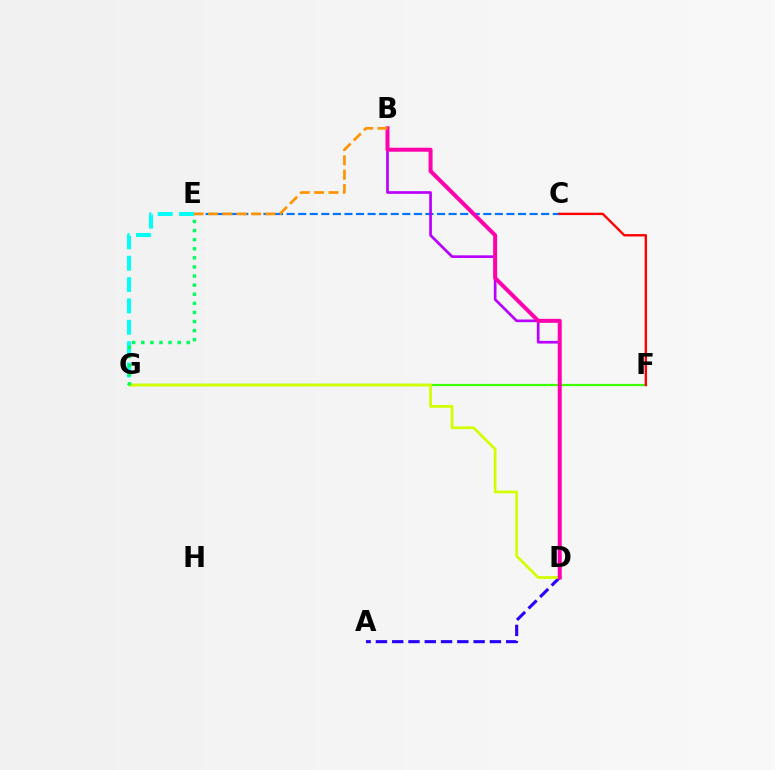{('E', 'G'): [{'color': '#00fff6', 'line_style': 'dashed', 'thickness': 2.9}, {'color': '#00ff5c', 'line_style': 'dotted', 'thickness': 2.47}], ('F', 'G'): [{'color': '#3dff00', 'line_style': 'solid', 'thickness': 1.58}], ('A', 'D'): [{'color': '#2500ff', 'line_style': 'dashed', 'thickness': 2.21}], ('C', 'E'): [{'color': '#0074ff', 'line_style': 'dashed', 'thickness': 1.57}], ('D', 'G'): [{'color': '#d1ff00', 'line_style': 'solid', 'thickness': 1.97}], ('B', 'D'): [{'color': '#b900ff', 'line_style': 'solid', 'thickness': 1.94}, {'color': '#ff00ac', 'line_style': 'solid', 'thickness': 2.87}], ('B', 'E'): [{'color': '#ff9400', 'line_style': 'dashed', 'thickness': 1.95}], ('C', 'F'): [{'color': '#ff0000', 'line_style': 'solid', 'thickness': 1.71}]}